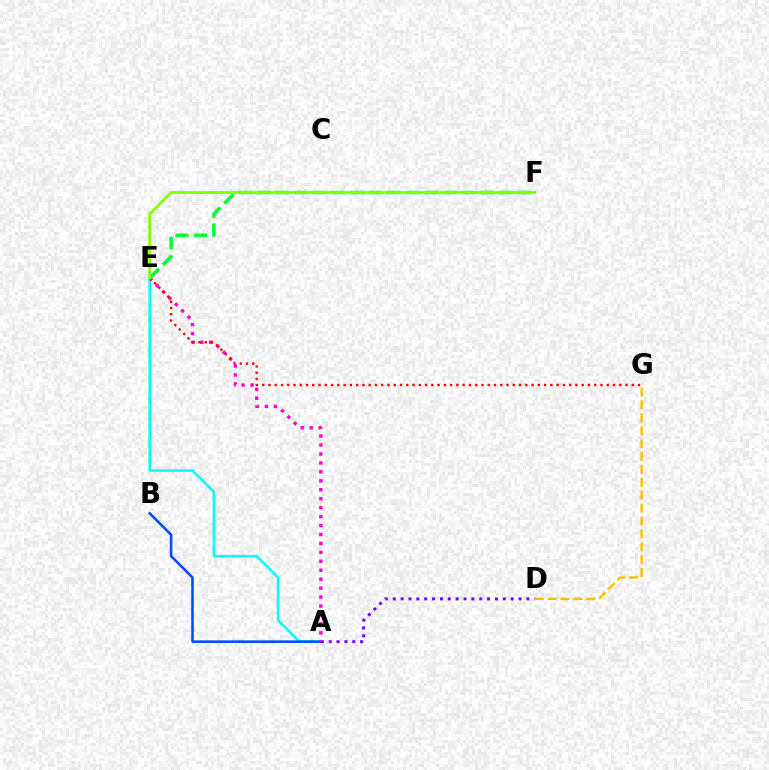{('A', 'E'): [{'color': '#00fff6', 'line_style': 'solid', 'thickness': 1.81}, {'color': '#ff00cf', 'line_style': 'dotted', 'thickness': 2.43}], ('A', 'B'): [{'color': '#004bff', 'line_style': 'solid', 'thickness': 1.85}], ('A', 'D'): [{'color': '#7200ff', 'line_style': 'dotted', 'thickness': 2.14}], ('E', 'G'): [{'color': '#ff0000', 'line_style': 'dotted', 'thickness': 1.7}], ('E', 'F'): [{'color': '#00ff39', 'line_style': 'dashed', 'thickness': 2.53}, {'color': '#84ff00', 'line_style': 'solid', 'thickness': 2.04}], ('D', 'G'): [{'color': '#ffbd00', 'line_style': 'dashed', 'thickness': 1.75}]}